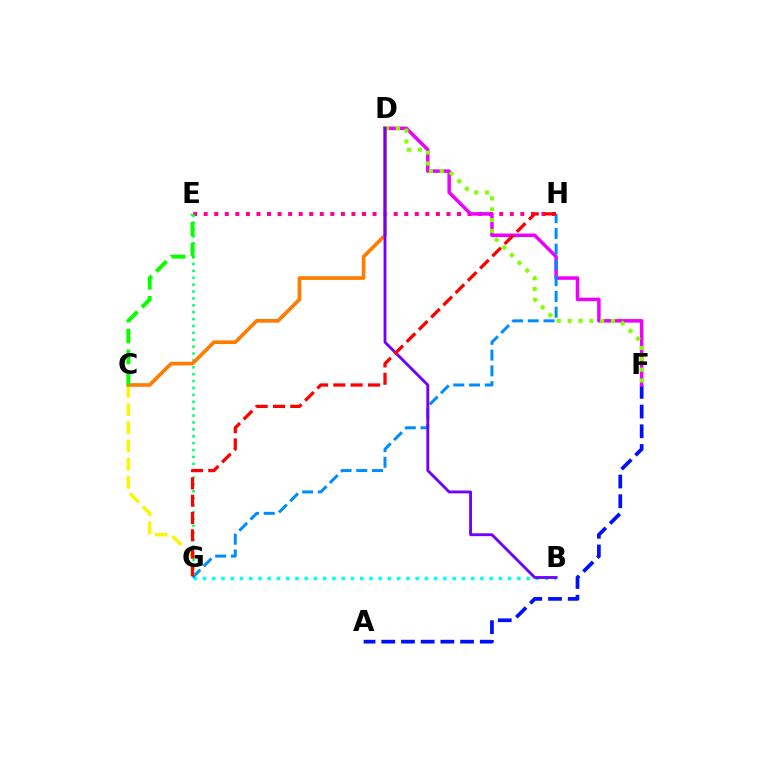{('E', 'H'): [{'color': '#ff0094', 'line_style': 'dotted', 'thickness': 2.87}], ('A', 'F'): [{'color': '#0010ff', 'line_style': 'dashed', 'thickness': 2.68}], ('D', 'F'): [{'color': '#ee00ff', 'line_style': 'solid', 'thickness': 2.53}, {'color': '#84ff00', 'line_style': 'dotted', 'thickness': 2.94}], ('B', 'G'): [{'color': '#00fff6', 'line_style': 'dotted', 'thickness': 2.51}], ('C', 'G'): [{'color': '#fcf500', 'line_style': 'dashed', 'thickness': 2.47}], ('G', 'H'): [{'color': '#008cff', 'line_style': 'dashed', 'thickness': 2.14}, {'color': '#ff0000', 'line_style': 'dashed', 'thickness': 2.35}], ('E', 'G'): [{'color': '#00ff74', 'line_style': 'dotted', 'thickness': 1.87}], ('C', 'D'): [{'color': '#ff7c00', 'line_style': 'solid', 'thickness': 2.63}], ('B', 'D'): [{'color': '#7200ff', 'line_style': 'solid', 'thickness': 2.05}], ('C', 'E'): [{'color': '#08ff00', 'line_style': 'dashed', 'thickness': 2.83}]}